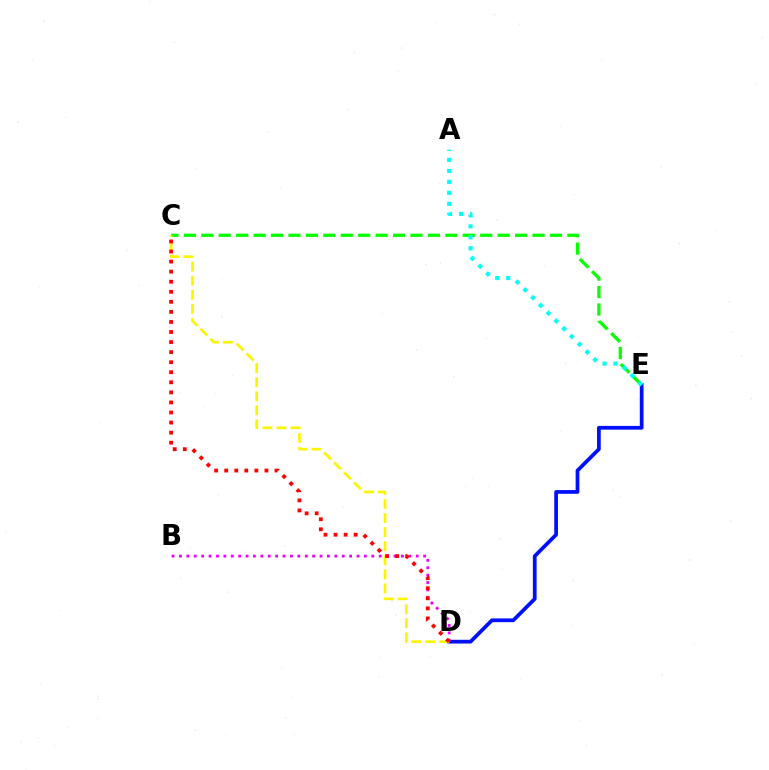{('D', 'E'): [{'color': '#0010ff', 'line_style': 'solid', 'thickness': 2.7}], ('C', 'E'): [{'color': '#08ff00', 'line_style': 'dashed', 'thickness': 2.37}], ('B', 'D'): [{'color': '#ee00ff', 'line_style': 'dotted', 'thickness': 2.01}], ('C', 'D'): [{'color': '#fcf500', 'line_style': 'dashed', 'thickness': 1.91}, {'color': '#ff0000', 'line_style': 'dotted', 'thickness': 2.73}], ('A', 'E'): [{'color': '#00fff6', 'line_style': 'dotted', 'thickness': 2.98}]}